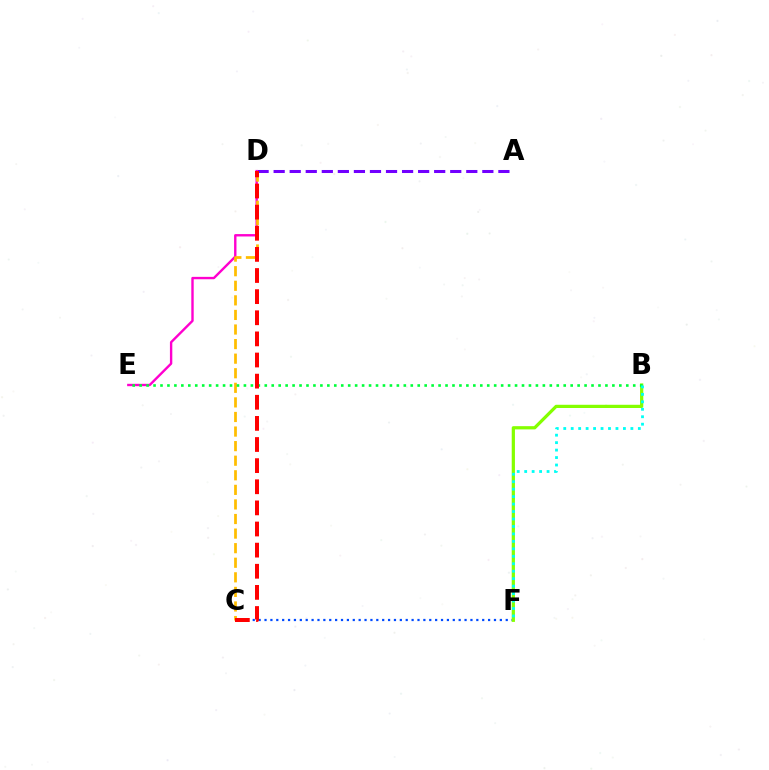{('A', 'D'): [{'color': '#7200ff', 'line_style': 'dashed', 'thickness': 2.18}], ('C', 'F'): [{'color': '#004bff', 'line_style': 'dotted', 'thickness': 1.6}], ('B', 'F'): [{'color': '#84ff00', 'line_style': 'solid', 'thickness': 2.32}, {'color': '#00fff6', 'line_style': 'dotted', 'thickness': 2.03}], ('D', 'E'): [{'color': '#ff00cf', 'line_style': 'solid', 'thickness': 1.72}], ('C', 'D'): [{'color': '#ffbd00', 'line_style': 'dashed', 'thickness': 1.98}, {'color': '#ff0000', 'line_style': 'dashed', 'thickness': 2.87}], ('B', 'E'): [{'color': '#00ff39', 'line_style': 'dotted', 'thickness': 1.89}]}